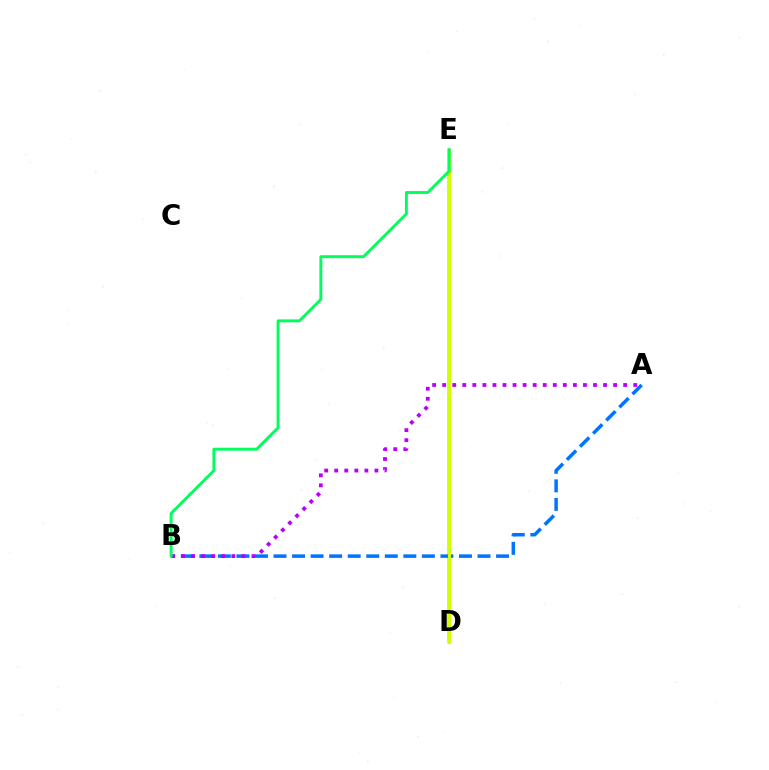{('D', 'E'): [{'color': '#ff0000', 'line_style': 'solid', 'thickness': 1.75}, {'color': '#d1ff00', 'line_style': 'solid', 'thickness': 2.23}], ('A', 'B'): [{'color': '#0074ff', 'line_style': 'dashed', 'thickness': 2.52}, {'color': '#b900ff', 'line_style': 'dotted', 'thickness': 2.73}], ('B', 'E'): [{'color': '#00ff5c', 'line_style': 'solid', 'thickness': 2.1}]}